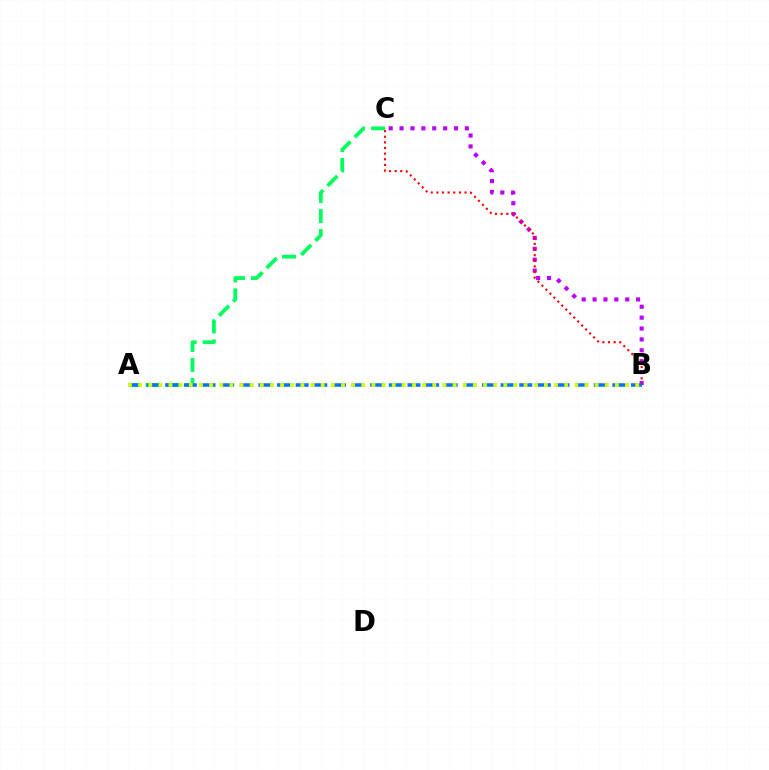{('B', 'C'): [{'color': '#b900ff', 'line_style': 'dotted', 'thickness': 2.96}, {'color': '#ff0000', 'line_style': 'dotted', 'thickness': 1.53}], ('A', 'C'): [{'color': '#00ff5c', 'line_style': 'dashed', 'thickness': 2.71}], ('A', 'B'): [{'color': '#0074ff', 'line_style': 'dashed', 'thickness': 2.53}, {'color': '#d1ff00', 'line_style': 'dotted', 'thickness': 2.76}]}